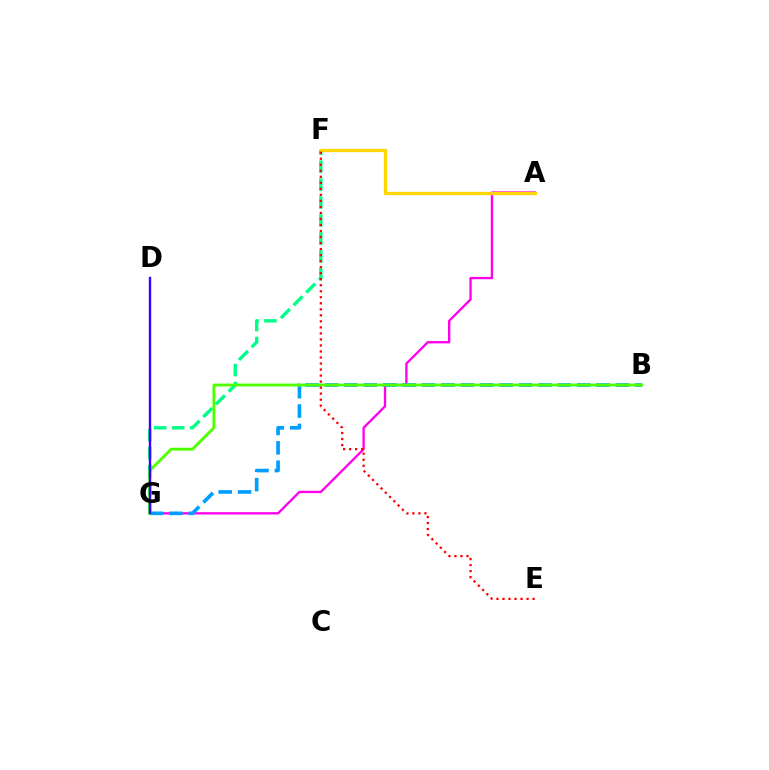{('A', 'G'): [{'color': '#ff00ed', 'line_style': 'solid', 'thickness': 1.68}], ('F', 'G'): [{'color': '#00ff86', 'line_style': 'dashed', 'thickness': 2.44}], ('A', 'F'): [{'color': '#ffd500', 'line_style': 'solid', 'thickness': 2.36}], ('B', 'G'): [{'color': '#009eff', 'line_style': 'dashed', 'thickness': 2.63}, {'color': '#4fff00', 'line_style': 'solid', 'thickness': 2.06}], ('D', 'G'): [{'color': '#3700ff', 'line_style': 'solid', 'thickness': 1.7}], ('E', 'F'): [{'color': '#ff0000', 'line_style': 'dotted', 'thickness': 1.64}]}